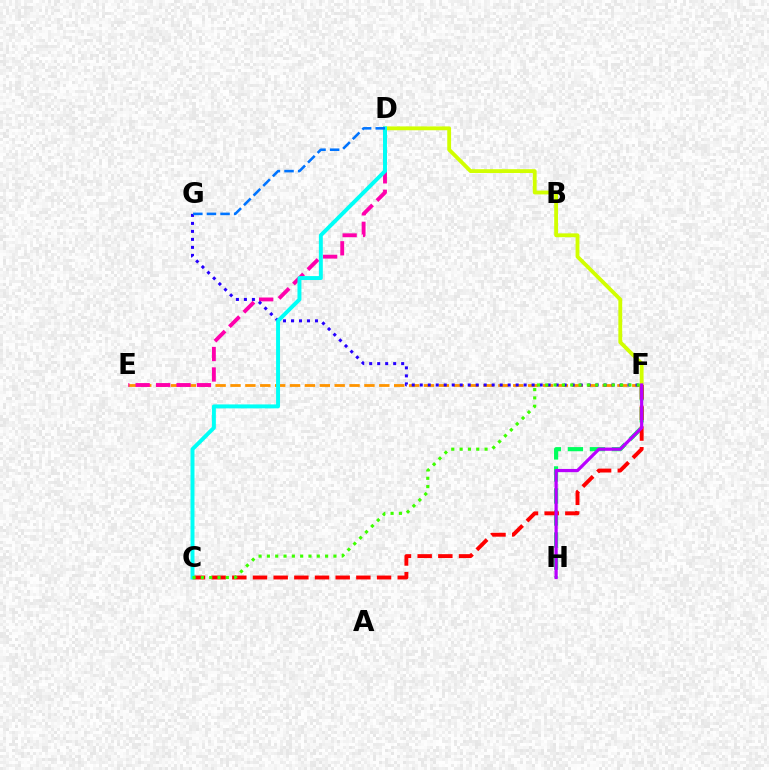{('F', 'H'): [{'color': '#00ff5c', 'line_style': 'dashed', 'thickness': 2.99}, {'color': '#b900ff', 'line_style': 'solid', 'thickness': 2.31}], ('D', 'F'): [{'color': '#d1ff00', 'line_style': 'solid', 'thickness': 2.76}], ('C', 'F'): [{'color': '#ff0000', 'line_style': 'dashed', 'thickness': 2.81}, {'color': '#3dff00', 'line_style': 'dotted', 'thickness': 2.26}], ('E', 'F'): [{'color': '#ff9400', 'line_style': 'dashed', 'thickness': 2.02}], ('D', 'E'): [{'color': '#ff00ac', 'line_style': 'dashed', 'thickness': 2.78}], ('F', 'G'): [{'color': '#2500ff', 'line_style': 'dotted', 'thickness': 2.17}], ('C', 'D'): [{'color': '#00fff6', 'line_style': 'solid', 'thickness': 2.83}], ('D', 'G'): [{'color': '#0074ff', 'line_style': 'dashed', 'thickness': 1.85}]}